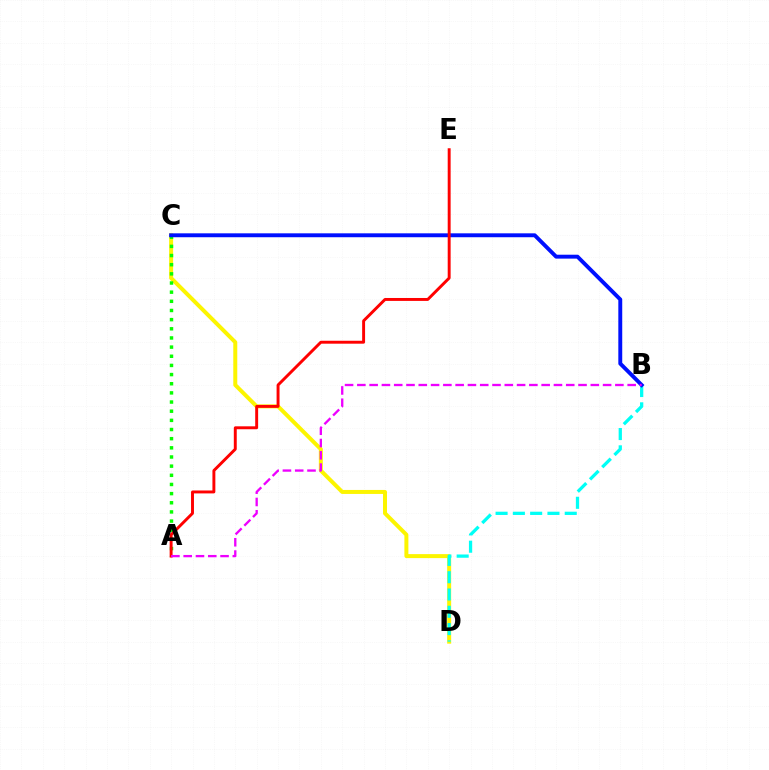{('C', 'D'): [{'color': '#fcf500', 'line_style': 'solid', 'thickness': 2.87}], ('B', 'D'): [{'color': '#00fff6', 'line_style': 'dashed', 'thickness': 2.35}], ('A', 'C'): [{'color': '#08ff00', 'line_style': 'dotted', 'thickness': 2.49}], ('B', 'C'): [{'color': '#0010ff', 'line_style': 'solid', 'thickness': 2.81}], ('A', 'E'): [{'color': '#ff0000', 'line_style': 'solid', 'thickness': 2.11}], ('A', 'B'): [{'color': '#ee00ff', 'line_style': 'dashed', 'thickness': 1.67}]}